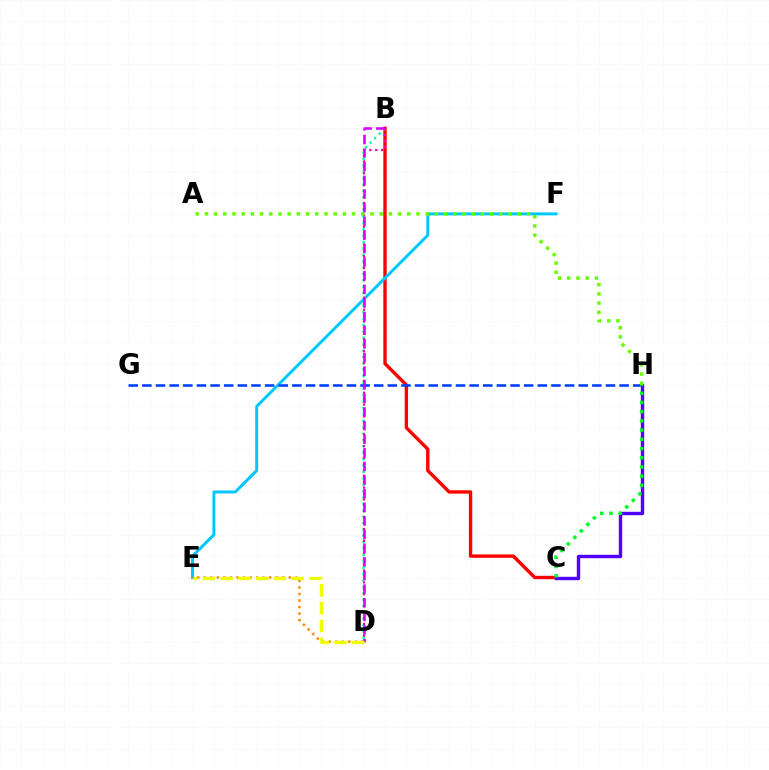{('B', 'C'): [{'color': '#ff0000', 'line_style': 'solid', 'thickness': 2.42}], ('C', 'H'): [{'color': '#4f00ff', 'line_style': 'solid', 'thickness': 2.44}, {'color': '#00ff27', 'line_style': 'dotted', 'thickness': 2.51}], ('B', 'D'): [{'color': '#00ffaf', 'line_style': 'dotted', 'thickness': 1.74}, {'color': '#ff00a0', 'line_style': 'dotted', 'thickness': 1.61}, {'color': '#d600ff', 'line_style': 'dashed', 'thickness': 1.85}], ('E', 'F'): [{'color': '#00c7ff', 'line_style': 'solid', 'thickness': 2.13}], ('D', 'E'): [{'color': '#ff8800', 'line_style': 'dotted', 'thickness': 1.78}, {'color': '#eeff00', 'line_style': 'dashed', 'thickness': 2.42}], ('G', 'H'): [{'color': '#003fff', 'line_style': 'dashed', 'thickness': 1.85}], ('A', 'H'): [{'color': '#66ff00', 'line_style': 'dotted', 'thickness': 2.5}]}